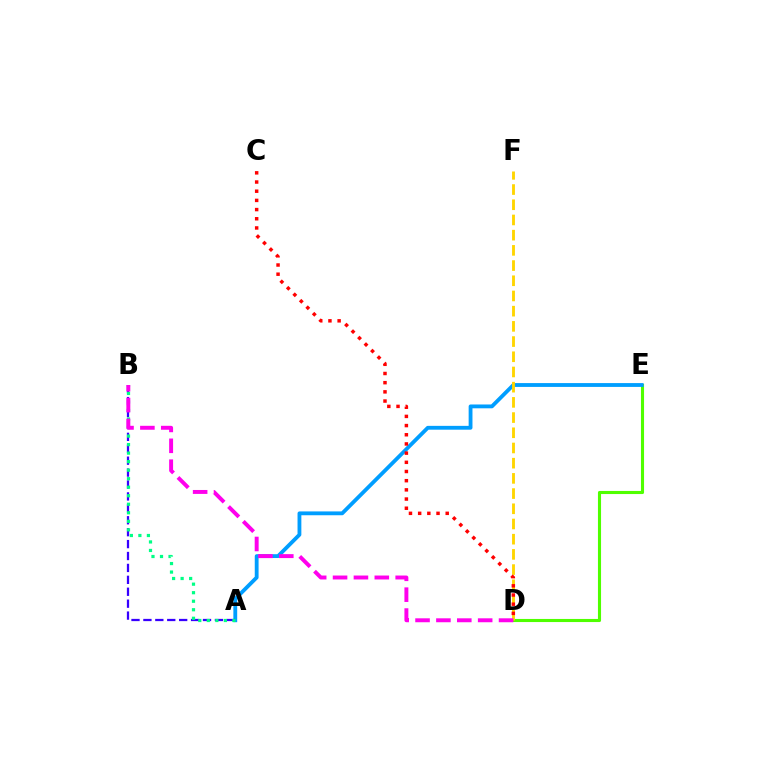{('D', 'E'): [{'color': '#4fff00', 'line_style': 'solid', 'thickness': 2.23}], ('A', 'E'): [{'color': '#009eff', 'line_style': 'solid', 'thickness': 2.75}], ('A', 'B'): [{'color': '#3700ff', 'line_style': 'dashed', 'thickness': 1.62}, {'color': '#00ff86', 'line_style': 'dotted', 'thickness': 2.32}], ('D', 'F'): [{'color': '#ffd500', 'line_style': 'dashed', 'thickness': 2.07}], ('B', 'D'): [{'color': '#ff00ed', 'line_style': 'dashed', 'thickness': 2.84}], ('C', 'D'): [{'color': '#ff0000', 'line_style': 'dotted', 'thickness': 2.5}]}